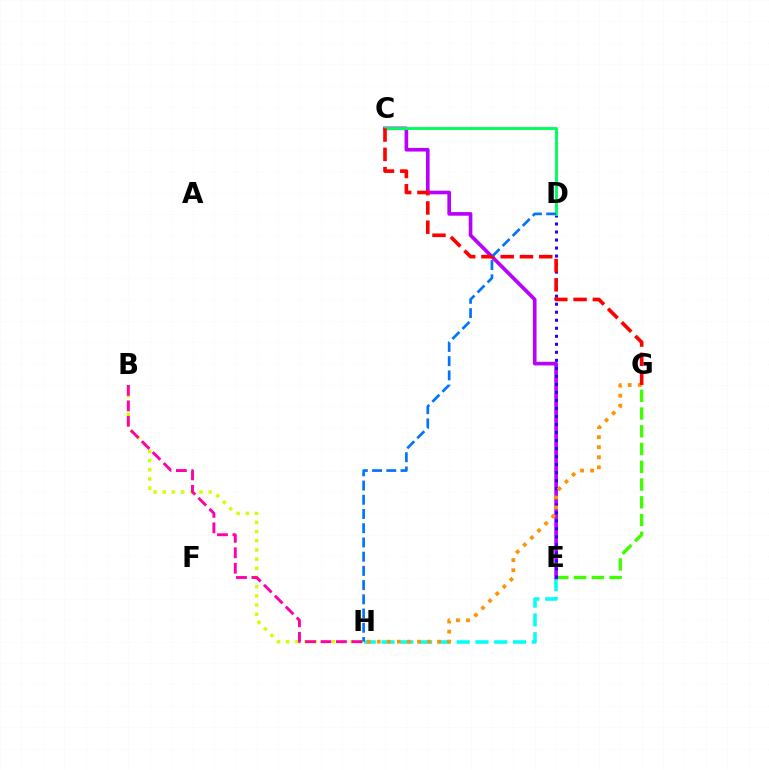{('E', 'G'): [{'color': '#3dff00', 'line_style': 'dashed', 'thickness': 2.41}], ('E', 'H'): [{'color': '#00fff6', 'line_style': 'dashed', 'thickness': 2.55}], ('C', 'E'): [{'color': '#b900ff', 'line_style': 'solid', 'thickness': 2.62}], ('B', 'H'): [{'color': '#d1ff00', 'line_style': 'dotted', 'thickness': 2.5}, {'color': '#ff00ac', 'line_style': 'dashed', 'thickness': 2.1}], ('D', 'E'): [{'color': '#2500ff', 'line_style': 'dotted', 'thickness': 2.18}], ('C', 'D'): [{'color': '#00ff5c', 'line_style': 'solid', 'thickness': 2.1}], ('G', 'H'): [{'color': '#ff9400', 'line_style': 'dotted', 'thickness': 2.73}], ('C', 'G'): [{'color': '#ff0000', 'line_style': 'dashed', 'thickness': 2.62}], ('D', 'H'): [{'color': '#0074ff', 'line_style': 'dashed', 'thickness': 1.93}]}